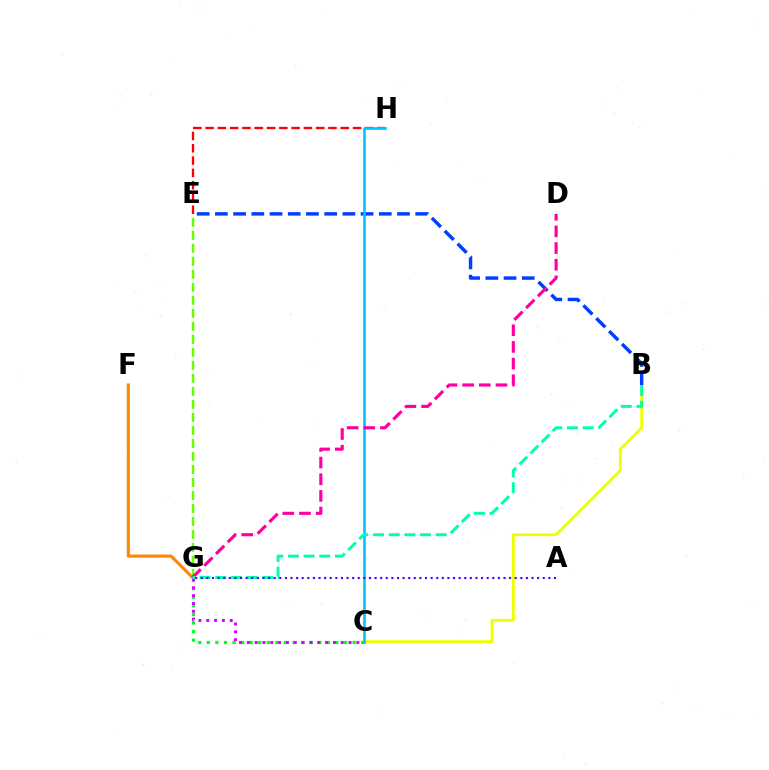{('E', 'G'): [{'color': '#66ff00', 'line_style': 'dashed', 'thickness': 1.77}], ('B', 'C'): [{'color': '#eeff00', 'line_style': 'solid', 'thickness': 2.02}], ('F', 'G'): [{'color': '#ff8800', 'line_style': 'solid', 'thickness': 2.24}], ('E', 'H'): [{'color': '#ff0000', 'line_style': 'dashed', 'thickness': 1.67}], ('C', 'G'): [{'color': '#00ff27', 'line_style': 'dotted', 'thickness': 2.33}, {'color': '#d600ff', 'line_style': 'dotted', 'thickness': 2.13}], ('B', 'E'): [{'color': '#003fff', 'line_style': 'dashed', 'thickness': 2.47}], ('C', 'H'): [{'color': '#00c7ff', 'line_style': 'solid', 'thickness': 1.92}], ('D', 'G'): [{'color': '#ff00a0', 'line_style': 'dashed', 'thickness': 2.26}], ('B', 'G'): [{'color': '#00ffaf', 'line_style': 'dashed', 'thickness': 2.13}], ('A', 'G'): [{'color': '#4f00ff', 'line_style': 'dotted', 'thickness': 1.52}]}